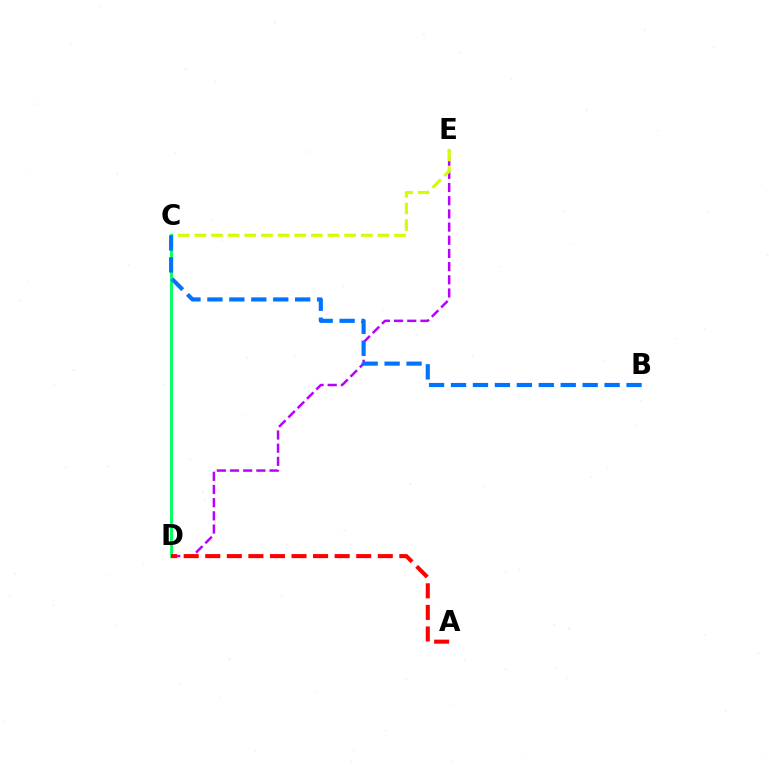{('D', 'E'): [{'color': '#b900ff', 'line_style': 'dashed', 'thickness': 1.79}], ('C', 'E'): [{'color': '#d1ff00', 'line_style': 'dashed', 'thickness': 2.26}], ('C', 'D'): [{'color': '#00ff5c', 'line_style': 'solid', 'thickness': 2.07}], ('B', 'C'): [{'color': '#0074ff', 'line_style': 'dashed', 'thickness': 2.98}], ('A', 'D'): [{'color': '#ff0000', 'line_style': 'dashed', 'thickness': 2.93}]}